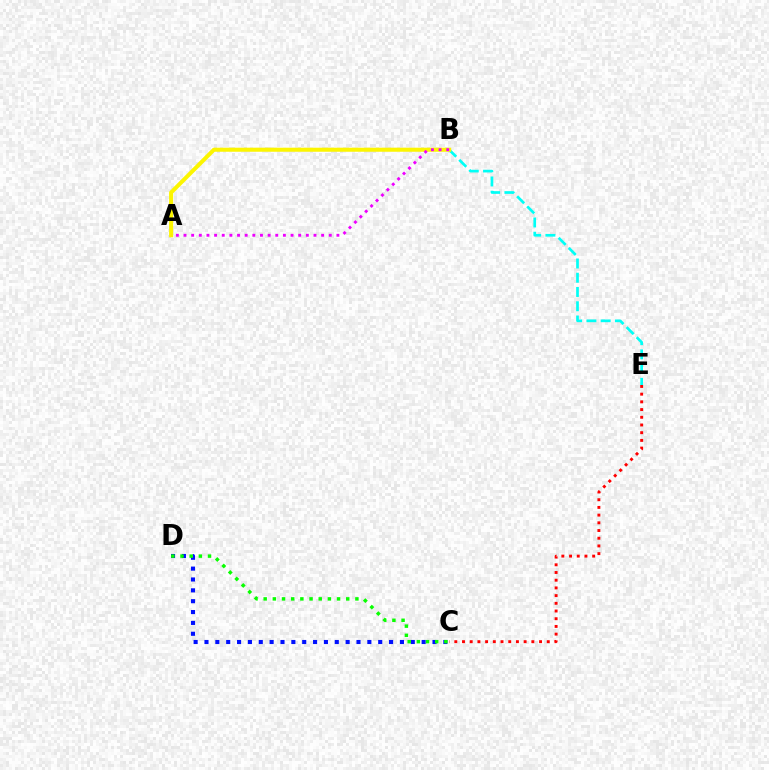{('C', 'D'): [{'color': '#0010ff', 'line_style': 'dotted', 'thickness': 2.95}, {'color': '#08ff00', 'line_style': 'dotted', 'thickness': 2.49}], ('C', 'E'): [{'color': '#ff0000', 'line_style': 'dotted', 'thickness': 2.09}], ('B', 'E'): [{'color': '#00fff6', 'line_style': 'dashed', 'thickness': 1.94}], ('A', 'B'): [{'color': '#fcf500', 'line_style': 'solid', 'thickness': 2.92}, {'color': '#ee00ff', 'line_style': 'dotted', 'thickness': 2.08}]}